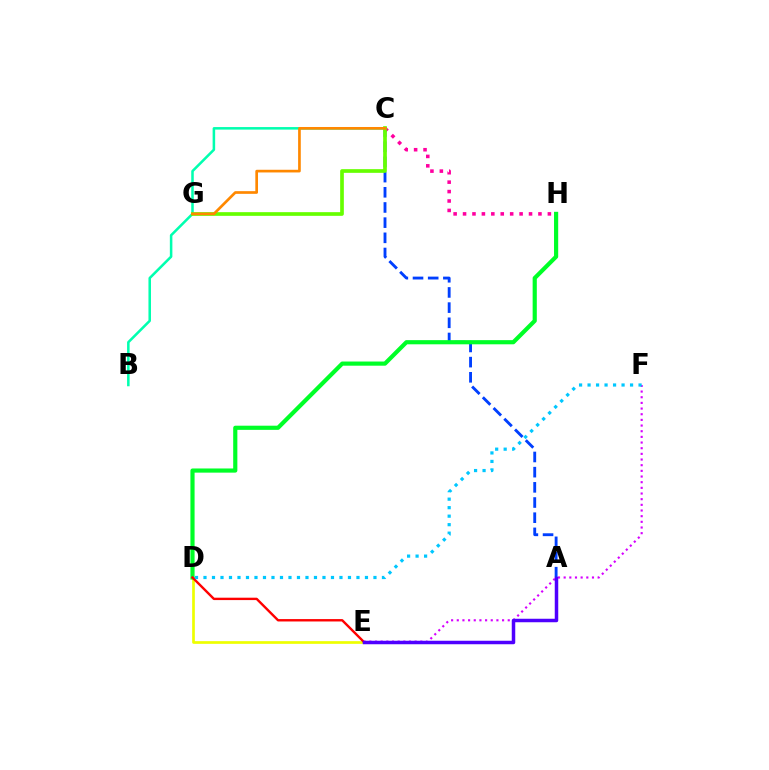{('D', 'E'): [{'color': '#eeff00', 'line_style': 'solid', 'thickness': 1.94}, {'color': '#ff0000', 'line_style': 'solid', 'thickness': 1.72}], ('A', 'C'): [{'color': '#003fff', 'line_style': 'dashed', 'thickness': 2.06}], ('D', 'H'): [{'color': '#00ff27', 'line_style': 'solid', 'thickness': 3.0}], ('B', 'C'): [{'color': '#00ffaf', 'line_style': 'solid', 'thickness': 1.82}], ('C', 'H'): [{'color': '#ff00a0', 'line_style': 'dotted', 'thickness': 2.56}], ('E', 'F'): [{'color': '#d600ff', 'line_style': 'dotted', 'thickness': 1.54}], ('A', 'E'): [{'color': '#4f00ff', 'line_style': 'solid', 'thickness': 2.52}], ('D', 'F'): [{'color': '#00c7ff', 'line_style': 'dotted', 'thickness': 2.31}], ('C', 'G'): [{'color': '#66ff00', 'line_style': 'solid', 'thickness': 2.65}, {'color': '#ff8800', 'line_style': 'solid', 'thickness': 1.93}]}